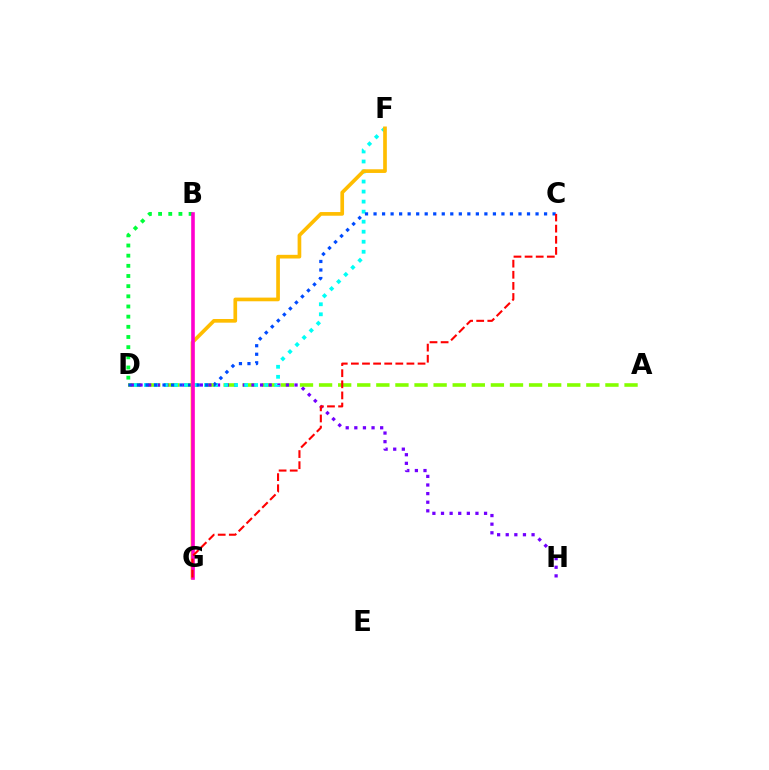{('A', 'D'): [{'color': '#84ff00', 'line_style': 'dashed', 'thickness': 2.59}], ('D', 'H'): [{'color': '#7200ff', 'line_style': 'dotted', 'thickness': 2.34}], ('D', 'F'): [{'color': '#00fff6', 'line_style': 'dotted', 'thickness': 2.73}], ('C', 'D'): [{'color': '#004bff', 'line_style': 'dotted', 'thickness': 2.32}], ('F', 'G'): [{'color': '#ffbd00', 'line_style': 'solid', 'thickness': 2.65}], ('B', 'D'): [{'color': '#00ff39', 'line_style': 'dotted', 'thickness': 2.76}], ('B', 'G'): [{'color': '#ff00cf', 'line_style': 'solid', 'thickness': 2.59}], ('C', 'G'): [{'color': '#ff0000', 'line_style': 'dashed', 'thickness': 1.51}]}